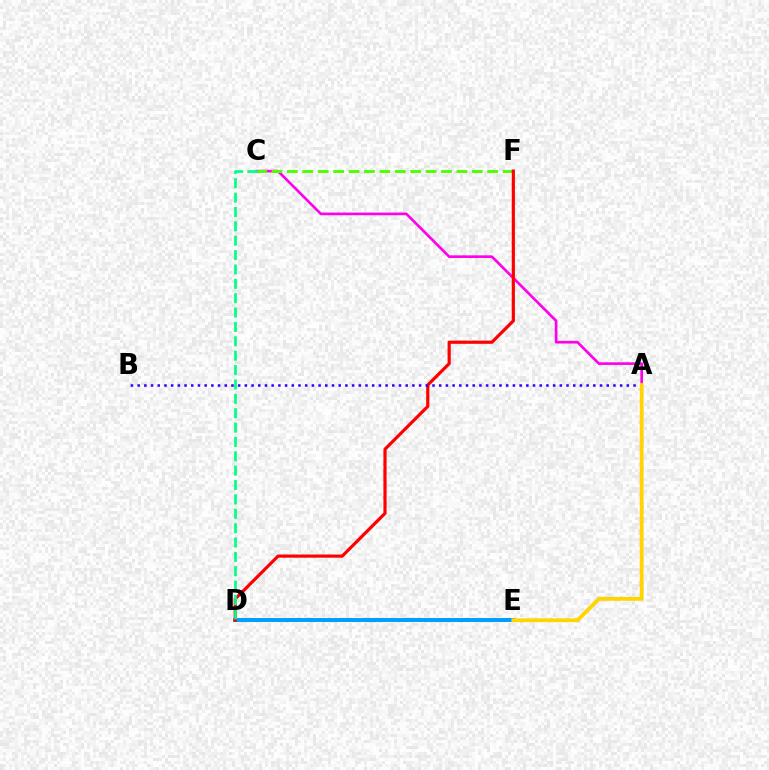{('A', 'C'): [{'color': '#ff00ed', 'line_style': 'solid', 'thickness': 1.91}], ('C', 'F'): [{'color': '#4fff00', 'line_style': 'dashed', 'thickness': 2.09}], ('D', 'E'): [{'color': '#009eff', 'line_style': 'solid', 'thickness': 2.85}], ('D', 'F'): [{'color': '#ff0000', 'line_style': 'solid', 'thickness': 2.29}], ('A', 'B'): [{'color': '#3700ff', 'line_style': 'dotted', 'thickness': 1.82}], ('C', 'D'): [{'color': '#00ff86', 'line_style': 'dashed', 'thickness': 1.95}], ('A', 'E'): [{'color': '#ffd500', 'line_style': 'solid', 'thickness': 2.74}]}